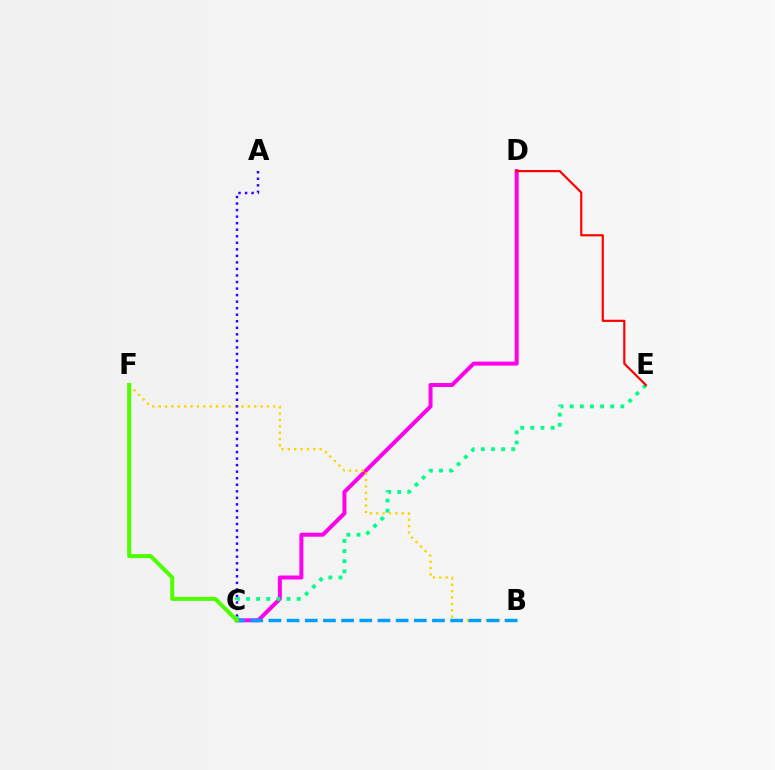{('C', 'D'): [{'color': '#ff00ed', 'line_style': 'solid', 'thickness': 2.87}], ('B', 'F'): [{'color': '#ffd500', 'line_style': 'dotted', 'thickness': 1.73}], ('A', 'C'): [{'color': '#3700ff', 'line_style': 'dotted', 'thickness': 1.78}], ('C', 'E'): [{'color': '#00ff86', 'line_style': 'dotted', 'thickness': 2.75}], ('B', 'C'): [{'color': '#009eff', 'line_style': 'dashed', 'thickness': 2.47}], ('D', 'E'): [{'color': '#ff0000', 'line_style': 'solid', 'thickness': 1.57}], ('C', 'F'): [{'color': '#4fff00', 'line_style': 'solid', 'thickness': 2.91}]}